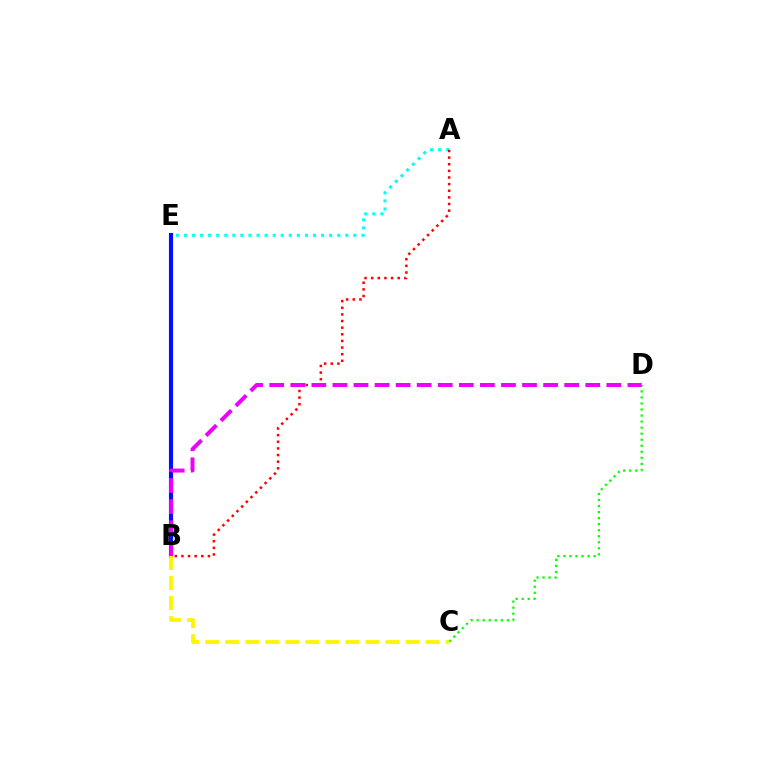{('B', 'E'): [{'color': '#0010ff', 'line_style': 'solid', 'thickness': 2.97}], ('A', 'E'): [{'color': '#00fff6', 'line_style': 'dotted', 'thickness': 2.19}], ('C', 'D'): [{'color': '#08ff00', 'line_style': 'dotted', 'thickness': 1.64}], ('A', 'B'): [{'color': '#ff0000', 'line_style': 'dotted', 'thickness': 1.8}], ('B', 'D'): [{'color': '#ee00ff', 'line_style': 'dashed', 'thickness': 2.86}], ('B', 'C'): [{'color': '#fcf500', 'line_style': 'dashed', 'thickness': 2.72}]}